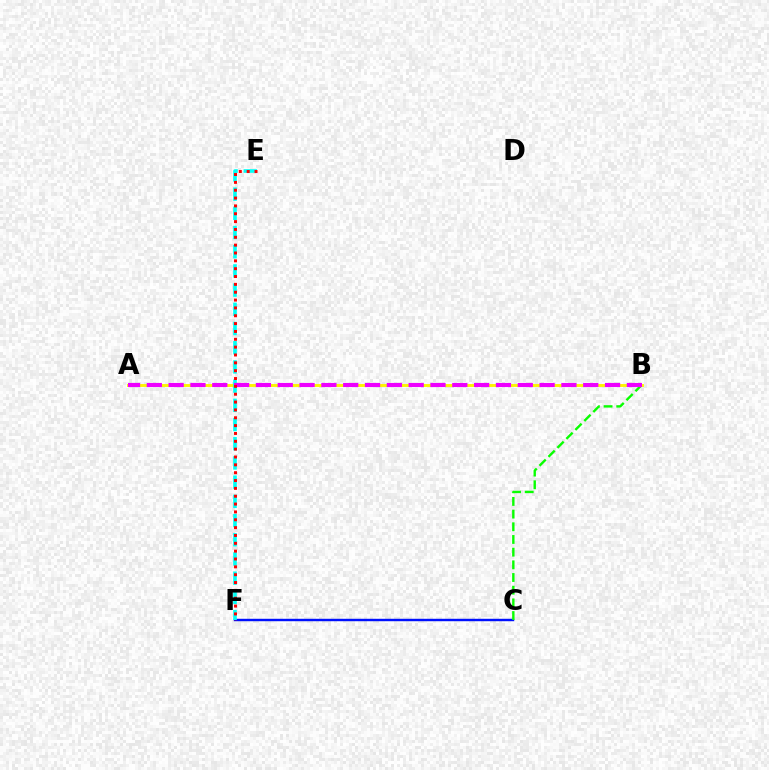{('C', 'F'): [{'color': '#0010ff', 'line_style': 'solid', 'thickness': 1.75}], ('B', 'C'): [{'color': '#08ff00', 'line_style': 'dashed', 'thickness': 1.72}], ('A', 'B'): [{'color': '#fcf500', 'line_style': 'solid', 'thickness': 2.09}, {'color': '#ee00ff', 'line_style': 'dashed', 'thickness': 2.96}], ('E', 'F'): [{'color': '#00fff6', 'line_style': 'dashed', 'thickness': 2.61}, {'color': '#ff0000', 'line_style': 'dotted', 'thickness': 2.13}]}